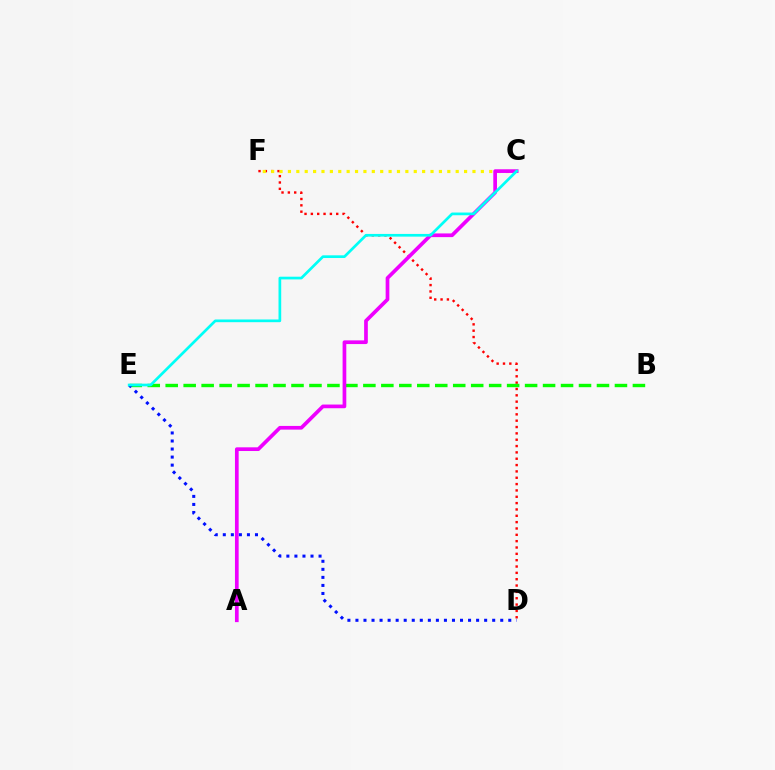{('D', 'F'): [{'color': '#ff0000', 'line_style': 'dotted', 'thickness': 1.72}], ('B', 'E'): [{'color': '#08ff00', 'line_style': 'dashed', 'thickness': 2.44}], ('C', 'F'): [{'color': '#fcf500', 'line_style': 'dotted', 'thickness': 2.28}], ('A', 'C'): [{'color': '#ee00ff', 'line_style': 'solid', 'thickness': 2.66}], ('D', 'E'): [{'color': '#0010ff', 'line_style': 'dotted', 'thickness': 2.19}], ('C', 'E'): [{'color': '#00fff6', 'line_style': 'solid', 'thickness': 1.94}]}